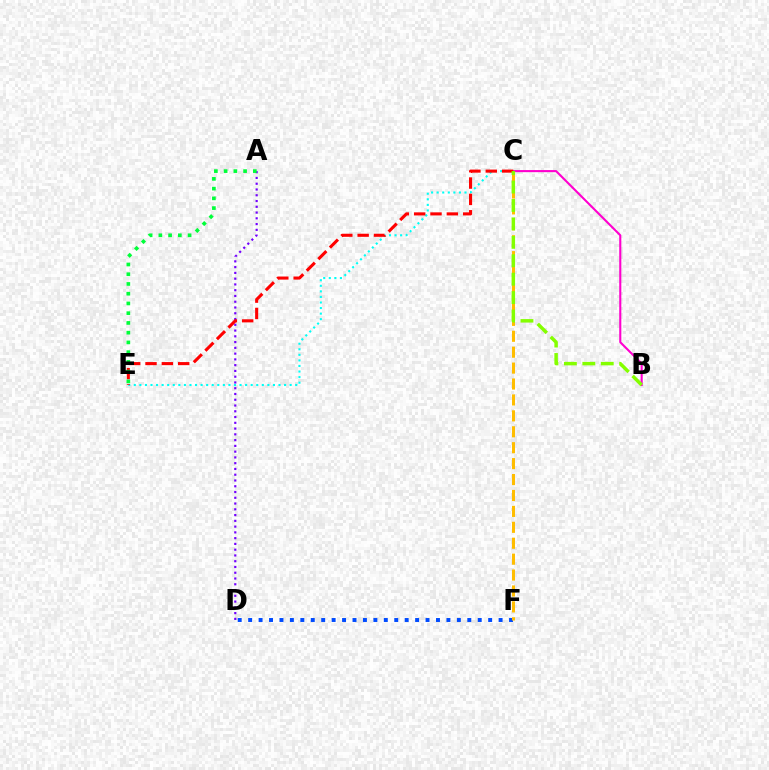{('B', 'C'): [{'color': '#ff00cf', 'line_style': 'solid', 'thickness': 1.51}, {'color': '#84ff00', 'line_style': 'dashed', 'thickness': 2.5}], ('D', 'F'): [{'color': '#004bff', 'line_style': 'dotted', 'thickness': 2.84}], ('C', 'F'): [{'color': '#ffbd00', 'line_style': 'dashed', 'thickness': 2.16}], ('A', 'D'): [{'color': '#7200ff', 'line_style': 'dotted', 'thickness': 1.57}], ('C', 'E'): [{'color': '#00fff6', 'line_style': 'dotted', 'thickness': 1.51}, {'color': '#ff0000', 'line_style': 'dashed', 'thickness': 2.22}], ('A', 'E'): [{'color': '#00ff39', 'line_style': 'dotted', 'thickness': 2.65}]}